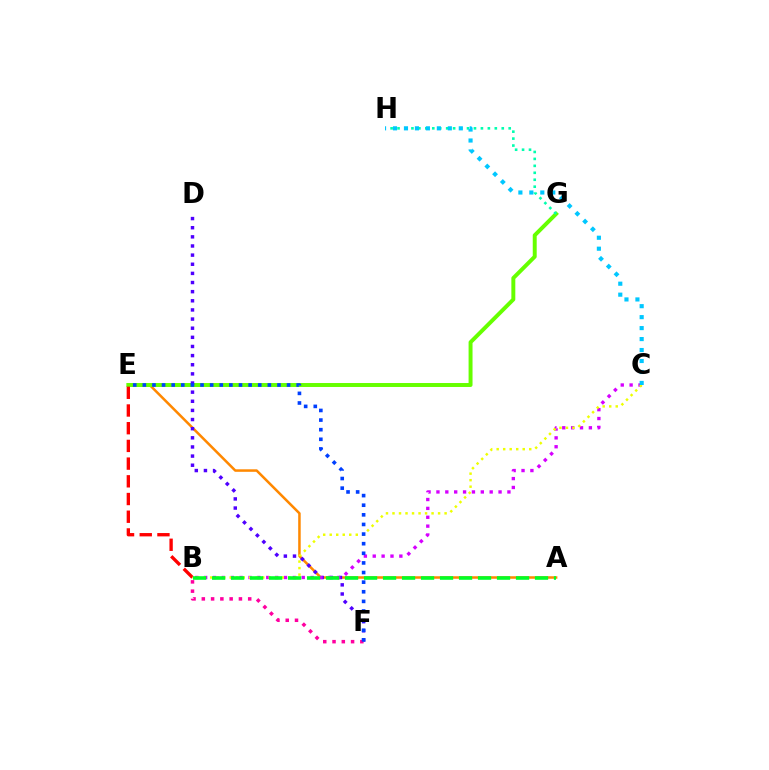{('A', 'E'): [{'color': '#ff8800', 'line_style': 'solid', 'thickness': 1.81}], ('E', 'G'): [{'color': '#66ff00', 'line_style': 'solid', 'thickness': 2.84}], ('D', 'F'): [{'color': '#4f00ff', 'line_style': 'dotted', 'thickness': 2.48}], ('B', 'E'): [{'color': '#ff0000', 'line_style': 'dashed', 'thickness': 2.41}], ('G', 'H'): [{'color': '#00ffaf', 'line_style': 'dotted', 'thickness': 1.89}], ('B', 'F'): [{'color': '#ff00a0', 'line_style': 'dotted', 'thickness': 2.52}], ('B', 'C'): [{'color': '#d600ff', 'line_style': 'dotted', 'thickness': 2.41}, {'color': '#eeff00', 'line_style': 'dotted', 'thickness': 1.77}], ('E', 'F'): [{'color': '#003fff', 'line_style': 'dotted', 'thickness': 2.61}], ('A', 'B'): [{'color': '#00ff27', 'line_style': 'dashed', 'thickness': 2.58}], ('C', 'H'): [{'color': '#00c7ff', 'line_style': 'dotted', 'thickness': 2.98}]}